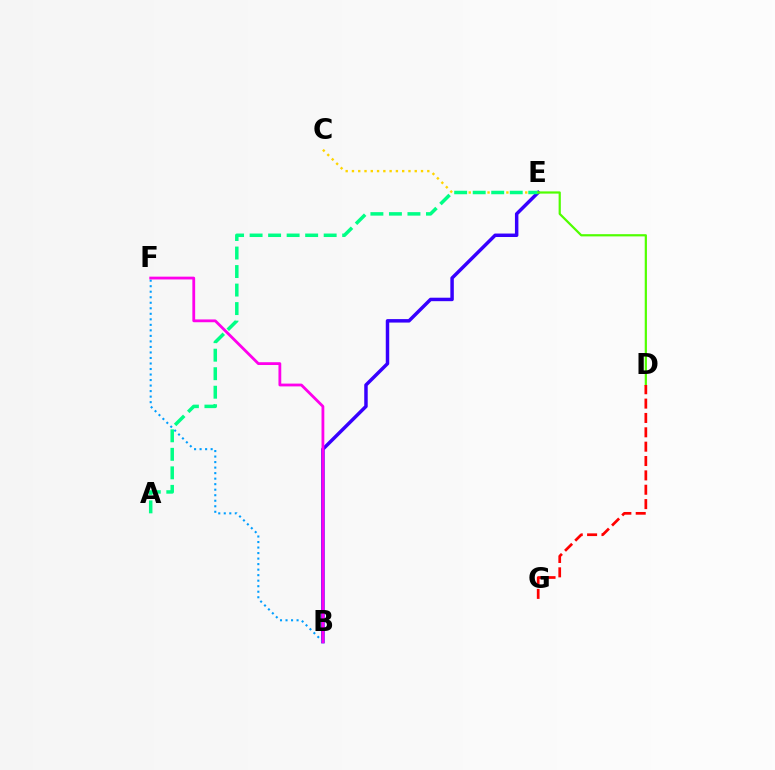{('B', 'E'): [{'color': '#3700ff', 'line_style': 'solid', 'thickness': 2.5}], ('C', 'E'): [{'color': '#ffd500', 'line_style': 'dotted', 'thickness': 1.71}], ('B', 'F'): [{'color': '#009eff', 'line_style': 'dotted', 'thickness': 1.5}, {'color': '#ff00ed', 'line_style': 'solid', 'thickness': 2.01}], ('A', 'E'): [{'color': '#00ff86', 'line_style': 'dashed', 'thickness': 2.52}], ('D', 'E'): [{'color': '#4fff00', 'line_style': 'solid', 'thickness': 1.6}], ('D', 'G'): [{'color': '#ff0000', 'line_style': 'dashed', 'thickness': 1.95}]}